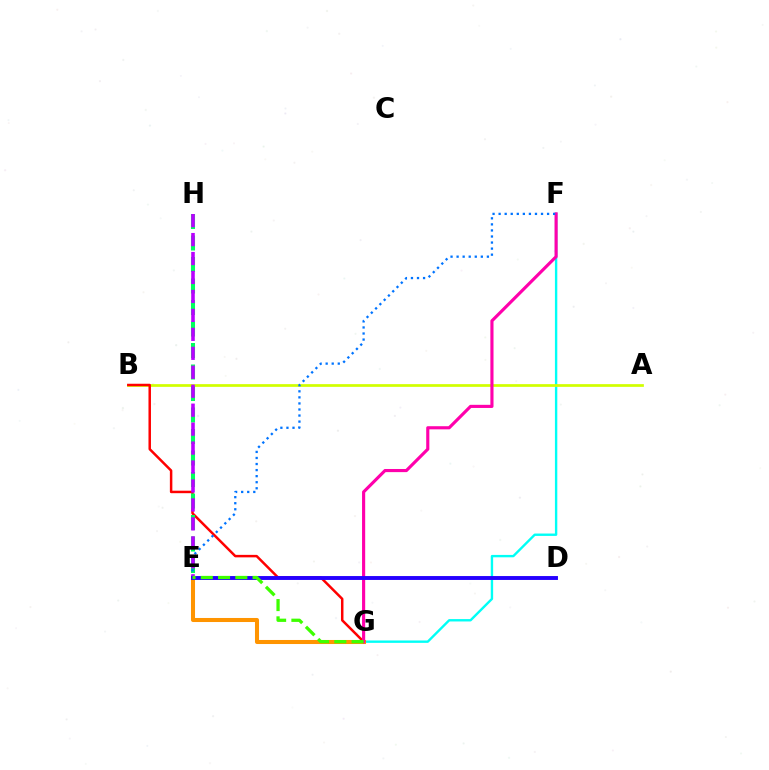{('F', 'G'): [{'color': '#00fff6', 'line_style': 'solid', 'thickness': 1.72}, {'color': '#ff00ac', 'line_style': 'solid', 'thickness': 2.26}], ('A', 'B'): [{'color': '#d1ff00', 'line_style': 'solid', 'thickness': 1.96}], ('E', 'G'): [{'color': '#ff9400', 'line_style': 'solid', 'thickness': 2.92}, {'color': '#3dff00', 'line_style': 'dashed', 'thickness': 2.35}], ('B', 'G'): [{'color': '#ff0000', 'line_style': 'solid', 'thickness': 1.79}], ('E', 'H'): [{'color': '#00ff5c', 'line_style': 'dashed', 'thickness': 2.92}, {'color': '#b900ff', 'line_style': 'dashed', 'thickness': 2.58}], ('E', 'F'): [{'color': '#0074ff', 'line_style': 'dotted', 'thickness': 1.65}], ('D', 'E'): [{'color': '#2500ff', 'line_style': 'solid', 'thickness': 2.8}]}